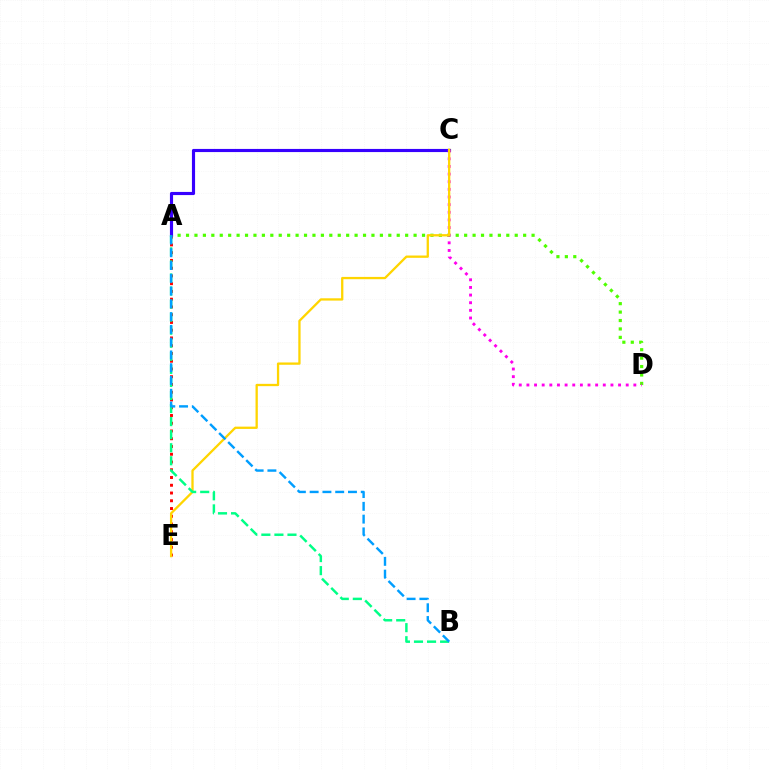{('A', 'E'): [{'color': '#ff0000', 'line_style': 'dotted', 'thickness': 2.11}], ('A', 'D'): [{'color': '#4fff00', 'line_style': 'dotted', 'thickness': 2.29}], ('A', 'C'): [{'color': '#3700ff', 'line_style': 'solid', 'thickness': 2.26}], ('C', 'D'): [{'color': '#ff00ed', 'line_style': 'dotted', 'thickness': 2.08}], ('C', 'E'): [{'color': '#ffd500', 'line_style': 'solid', 'thickness': 1.65}], ('A', 'B'): [{'color': '#00ff86', 'line_style': 'dashed', 'thickness': 1.77}, {'color': '#009eff', 'line_style': 'dashed', 'thickness': 1.74}]}